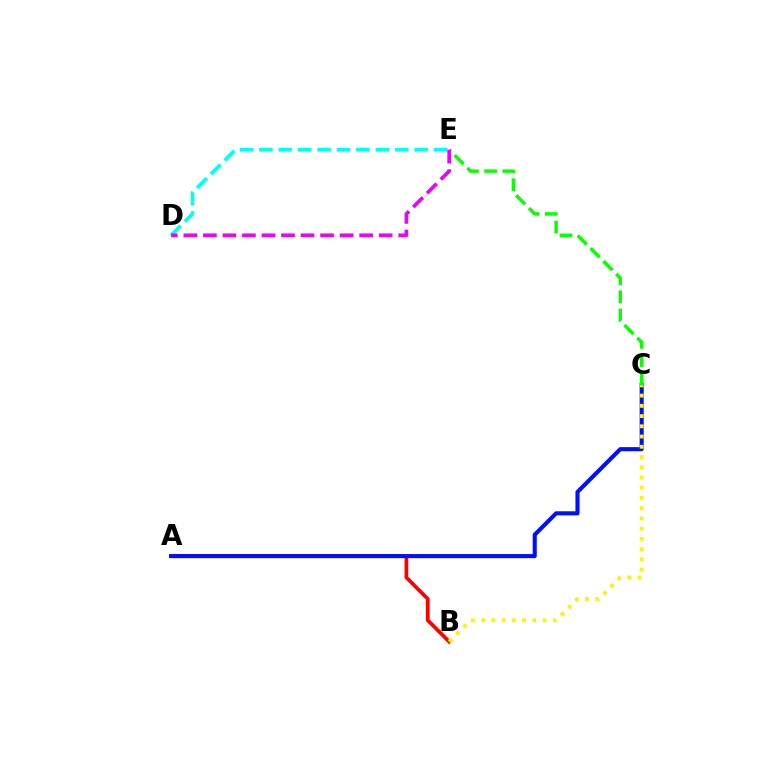{('D', 'E'): [{'color': '#00fff6', 'line_style': 'dashed', 'thickness': 2.64}, {'color': '#ee00ff', 'line_style': 'dashed', 'thickness': 2.65}], ('A', 'B'): [{'color': '#ff0000', 'line_style': 'solid', 'thickness': 2.69}], ('A', 'C'): [{'color': '#0010ff', 'line_style': 'solid', 'thickness': 2.95}], ('C', 'E'): [{'color': '#08ff00', 'line_style': 'dashed', 'thickness': 2.47}], ('B', 'C'): [{'color': '#fcf500', 'line_style': 'dotted', 'thickness': 2.78}]}